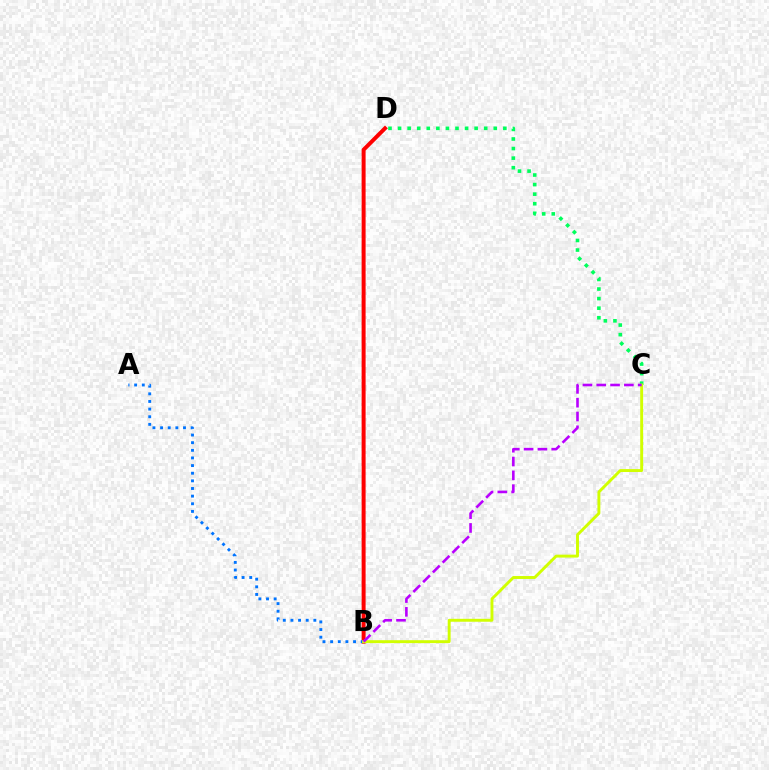{('C', 'D'): [{'color': '#00ff5c', 'line_style': 'dotted', 'thickness': 2.6}], ('B', 'D'): [{'color': '#ff0000', 'line_style': 'solid', 'thickness': 2.86}], ('A', 'B'): [{'color': '#0074ff', 'line_style': 'dotted', 'thickness': 2.07}], ('B', 'C'): [{'color': '#d1ff00', 'line_style': 'solid', 'thickness': 2.1}, {'color': '#b900ff', 'line_style': 'dashed', 'thickness': 1.88}]}